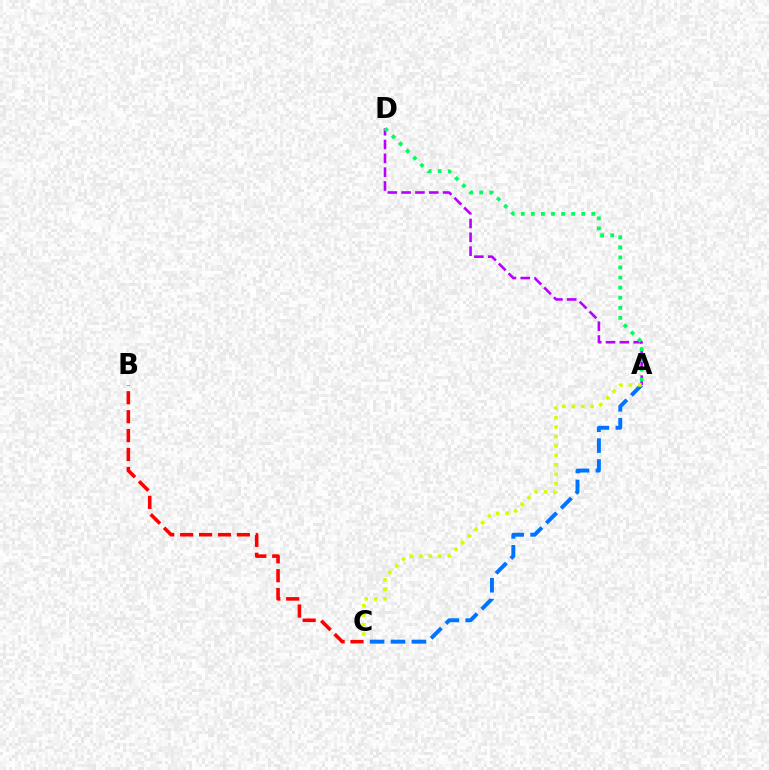{('A', 'C'): [{'color': '#0074ff', 'line_style': 'dashed', 'thickness': 2.84}, {'color': '#d1ff00', 'line_style': 'dotted', 'thickness': 2.57}], ('A', 'D'): [{'color': '#b900ff', 'line_style': 'dashed', 'thickness': 1.88}, {'color': '#00ff5c', 'line_style': 'dotted', 'thickness': 2.74}], ('B', 'C'): [{'color': '#ff0000', 'line_style': 'dashed', 'thickness': 2.57}]}